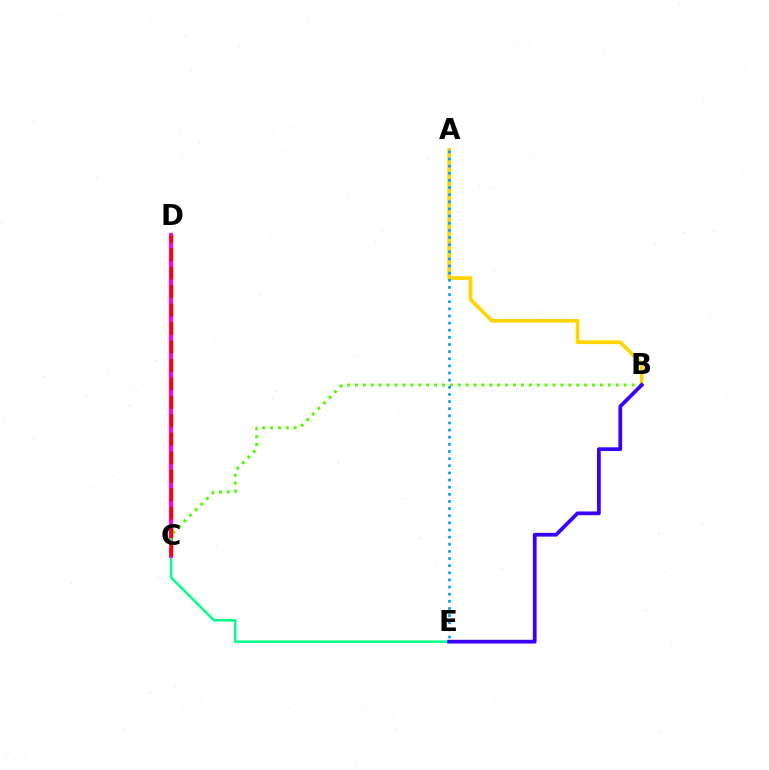{('C', 'E'): [{'color': '#00ff86', 'line_style': 'solid', 'thickness': 1.8}], ('A', 'B'): [{'color': '#ffd500', 'line_style': 'solid', 'thickness': 2.7}], ('C', 'D'): [{'color': '#ff00ed', 'line_style': 'solid', 'thickness': 2.92}, {'color': '#ff0000', 'line_style': 'dashed', 'thickness': 2.51}], ('B', 'C'): [{'color': '#4fff00', 'line_style': 'dotted', 'thickness': 2.15}], ('B', 'E'): [{'color': '#3700ff', 'line_style': 'solid', 'thickness': 2.7}], ('A', 'E'): [{'color': '#009eff', 'line_style': 'dotted', 'thickness': 1.94}]}